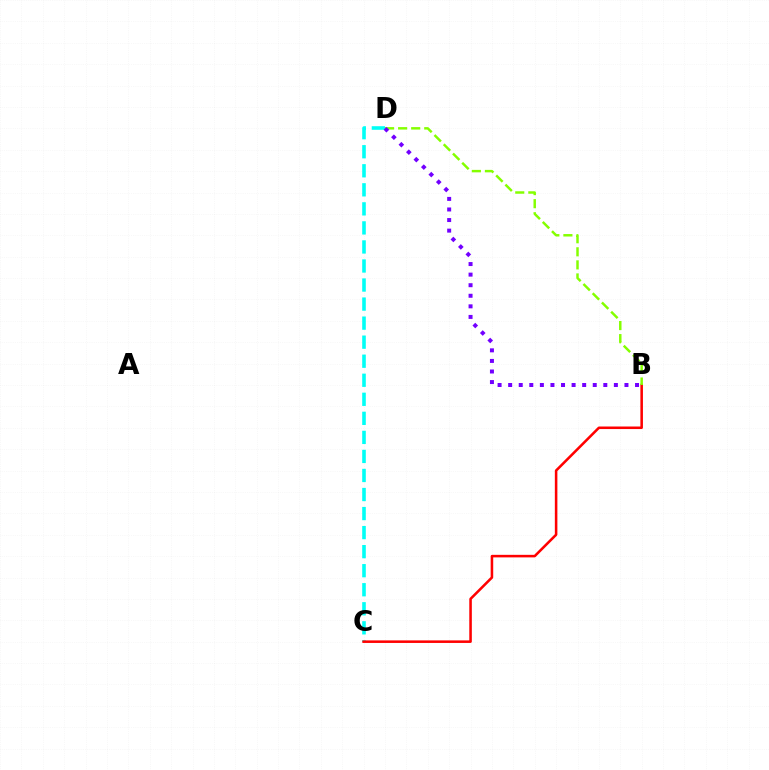{('C', 'D'): [{'color': '#00fff6', 'line_style': 'dashed', 'thickness': 2.59}], ('B', 'C'): [{'color': '#ff0000', 'line_style': 'solid', 'thickness': 1.84}], ('B', 'D'): [{'color': '#84ff00', 'line_style': 'dashed', 'thickness': 1.77}, {'color': '#7200ff', 'line_style': 'dotted', 'thickness': 2.87}]}